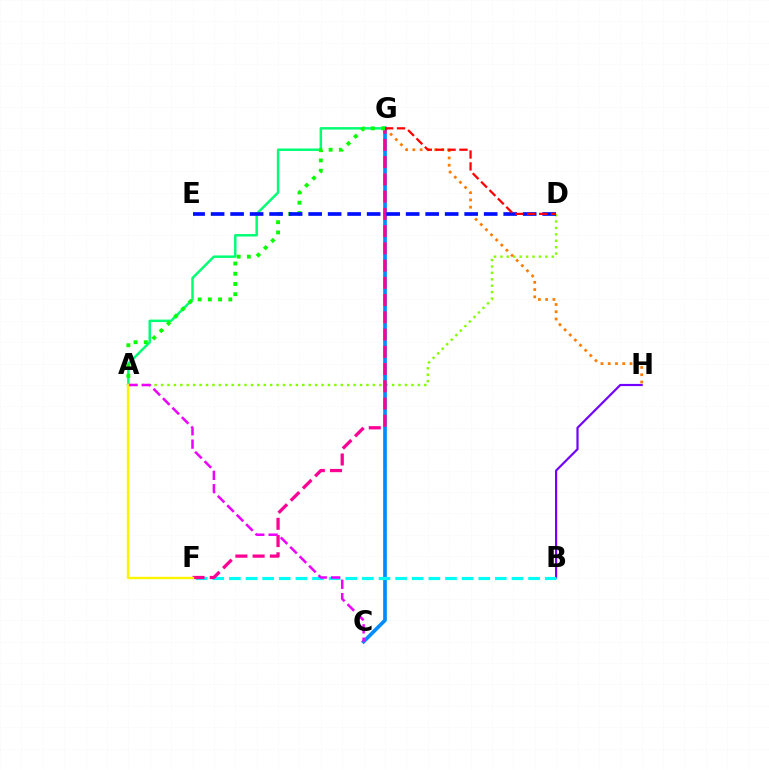{('A', 'G'): [{'color': '#00ff74', 'line_style': 'solid', 'thickness': 1.77}, {'color': '#08ff00', 'line_style': 'dotted', 'thickness': 2.78}], ('A', 'D'): [{'color': '#84ff00', 'line_style': 'dotted', 'thickness': 1.74}], ('B', 'H'): [{'color': '#7200ff', 'line_style': 'solid', 'thickness': 1.57}], ('G', 'H'): [{'color': '#ff7c00', 'line_style': 'dotted', 'thickness': 1.97}], ('C', 'G'): [{'color': '#008cff', 'line_style': 'solid', 'thickness': 2.63}], ('B', 'F'): [{'color': '#00fff6', 'line_style': 'dashed', 'thickness': 2.26}], ('F', 'G'): [{'color': '#ff0094', 'line_style': 'dashed', 'thickness': 2.34}], ('A', 'C'): [{'color': '#ee00ff', 'line_style': 'dashed', 'thickness': 1.82}], ('D', 'E'): [{'color': '#0010ff', 'line_style': 'dashed', 'thickness': 2.65}], ('D', 'G'): [{'color': '#ff0000', 'line_style': 'dashed', 'thickness': 1.61}], ('A', 'F'): [{'color': '#fcf500', 'line_style': 'solid', 'thickness': 1.72}]}